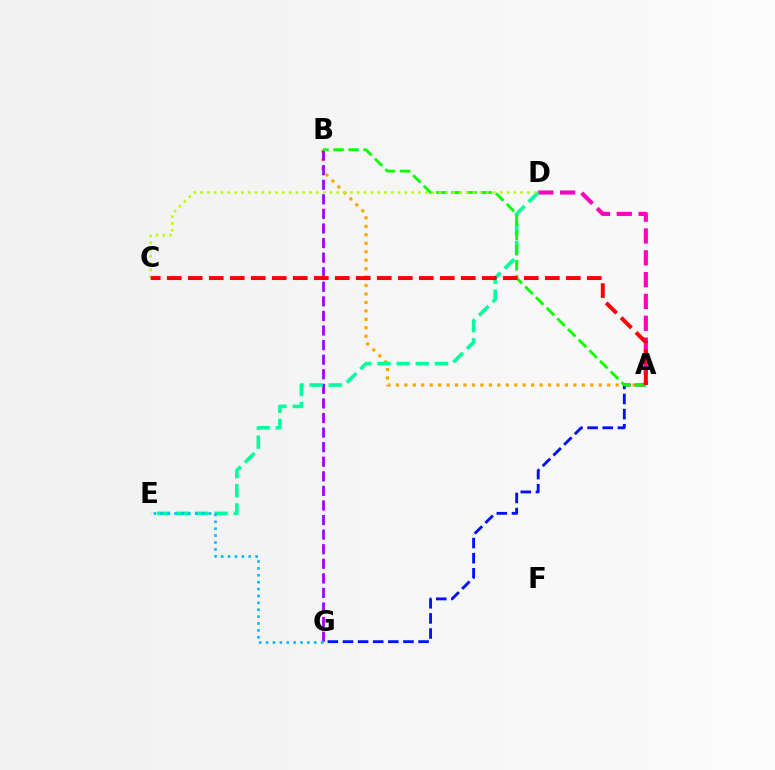{('A', 'B'): [{'color': '#ffa500', 'line_style': 'dotted', 'thickness': 2.3}, {'color': '#08ff00', 'line_style': 'dashed', 'thickness': 2.05}], ('B', 'G'): [{'color': '#9b00ff', 'line_style': 'dashed', 'thickness': 1.98}], ('A', 'D'): [{'color': '#ff00bd', 'line_style': 'dashed', 'thickness': 2.96}], ('A', 'G'): [{'color': '#0010ff', 'line_style': 'dashed', 'thickness': 2.05}], ('D', 'E'): [{'color': '#00ff9d', 'line_style': 'dashed', 'thickness': 2.6}], ('C', 'D'): [{'color': '#b3ff00', 'line_style': 'dotted', 'thickness': 1.85}], ('E', 'G'): [{'color': '#00b5ff', 'line_style': 'dotted', 'thickness': 1.87}], ('A', 'C'): [{'color': '#ff0000', 'line_style': 'dashed', 'thickness': 2.85}]}